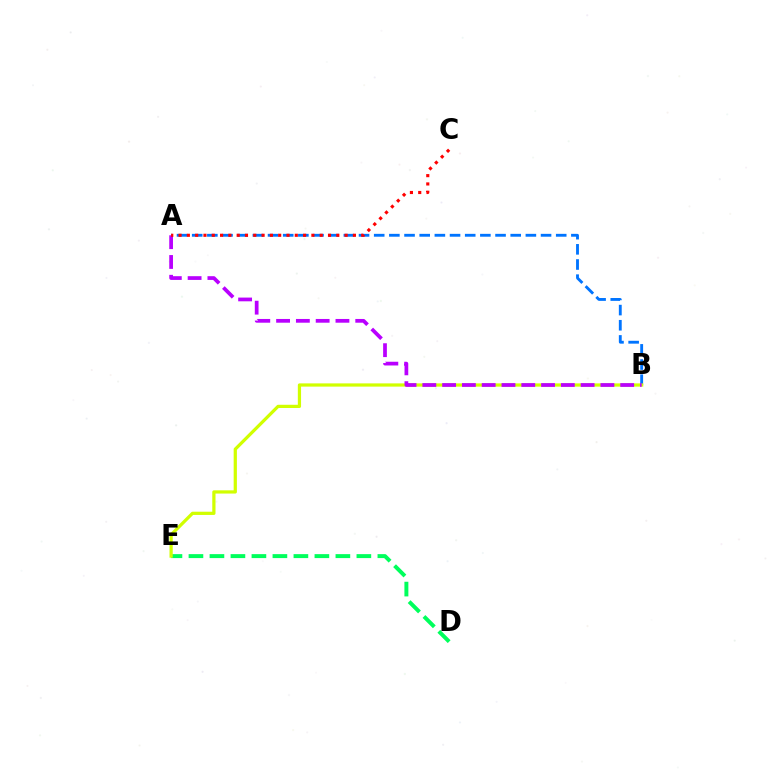{('D', 'E'): [{'color': '#00ff5c', 'line_style': 'dashed', 'thickness': 2.85}], ('A', 'B'): [{'color': '#0074ff', 'line_style': 'dashed', 'thickness': 2.06}, {'color': '#b900ff', 'line_style': 'dashed', 'thickness': 2.69}], ('B', 'E'): [{'color': '#d1ff00', 'line_style': 'solid', 'thickness': 2.33}], ('A', 'C'): [{'color': '#ff0000', 'line_style': 'dotted', 'thickness': 2.26}]}